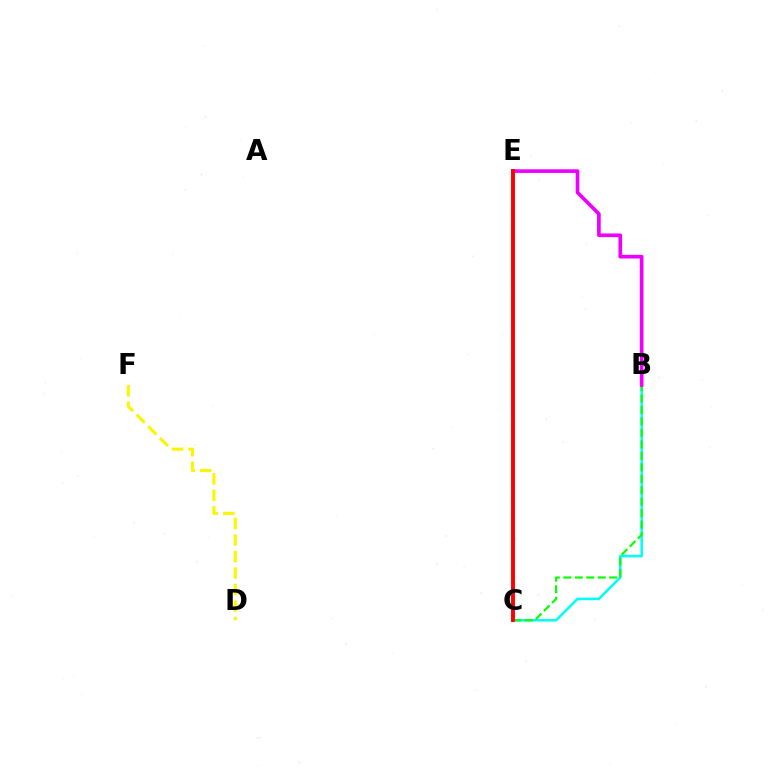{('D', 'F'): [{'color': '#fcf500', 'line_style': 'dashed', 'thickness': 2.24}], ('B', 'C'): [{'color': '#00fff6', 'line_style': 'solid', 'thickness': 1.83}, {'color': '#08ff00', 'line_style': 'dashed', 'thickness': 1.56}], ('B', 'E'): [{'color': '#ee00ff', 'line_style': 'solid', 'thickness': 2.64}], ('C', 'E'): [{'color': '#0010ff', 'line_style': 'dotted', 'thickness': 1.5}, {'color': '#ff0000', 'line_style': 'solid', 'thickness': 2.82}]}